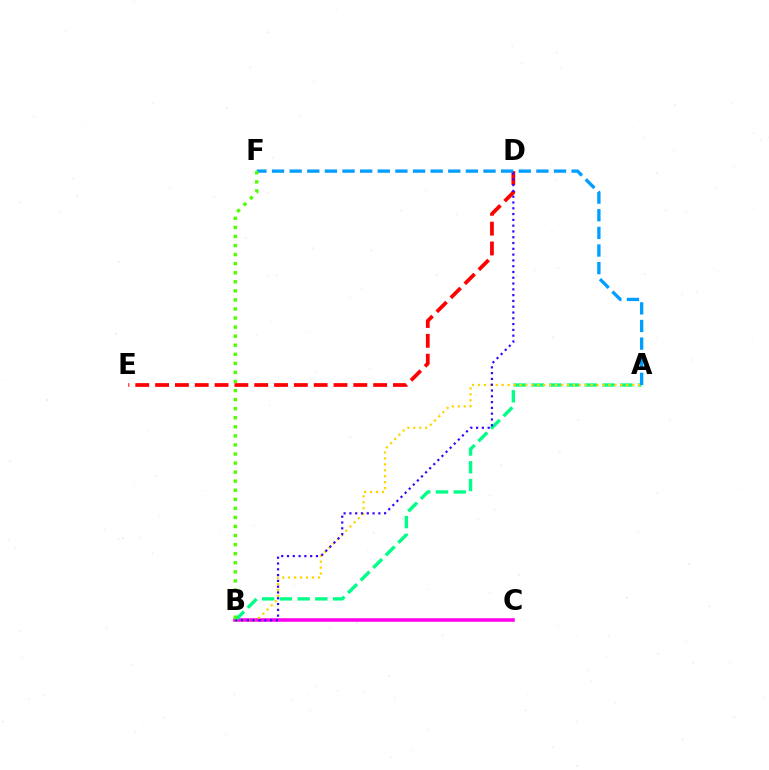{('B', 'C'): [{'color': '#ff00ed', 'line_style': 'solid', 'thickness': 2.54}], ('A', 'B'): [{'color': '#00ff86', 'line_style': 'dashed', 'thickness': 2.41}, {'color': '#ffd500', 'line_style': 'dotted', 'thickness': 1.61}], ('D', 'E'): [{'color': '#ff0000', 'line_style': 'dashed', 'thickness': 2.69}], ('A', 'F'): [{'color': '#009eff', 'line_style': 'dashed', 'thickness': 2.39}], ('B', 'D'): [{'color': '#3700ff', 'line_style': 'dotted', 'thickness': 1.57}], ('B', 'F'): [{'color': '#4fff00', 'line_style': 'dotted', 'thickness': 2.46}]}